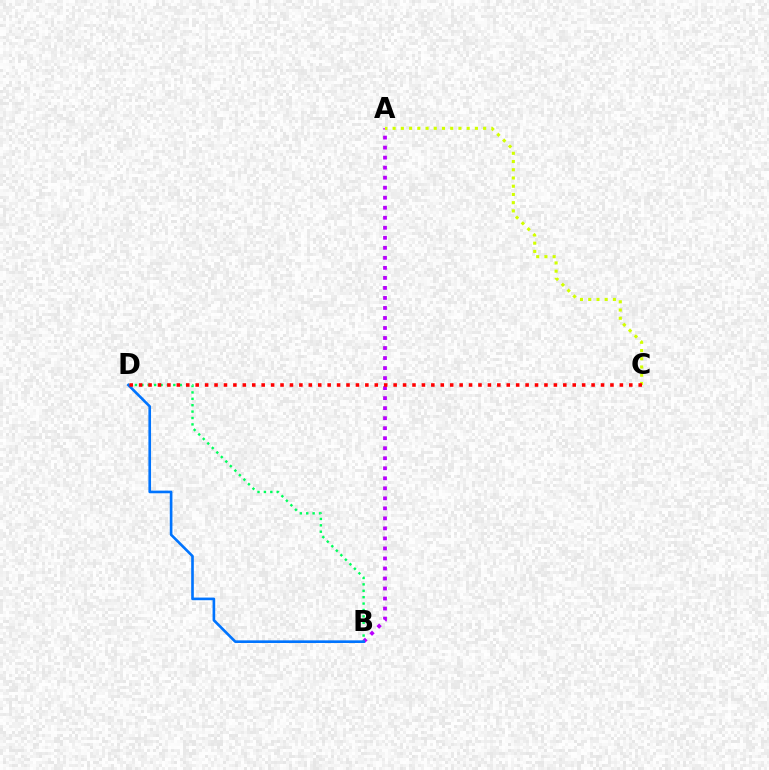{('A', 'B'): [{'color': '#b900ff', 'line_style': 'dotted', 'thickness': 2.72}], ('A', 'C'): [{'color': '#d1ff00', 'line_style': 'dotted', 'thickness': 2.24}], ('B', 'D'): [{'color': '#00ff5c', 'line_style': 'dotted', 'thickness': 1.74}, {'color': '#0074ff', 'line_style': 'solid', 'thickness': 1.9}], ('C', 'D'): [{'color': '#ff0000', 'line_style': 'dotted', 'thickness': 2.56}]}